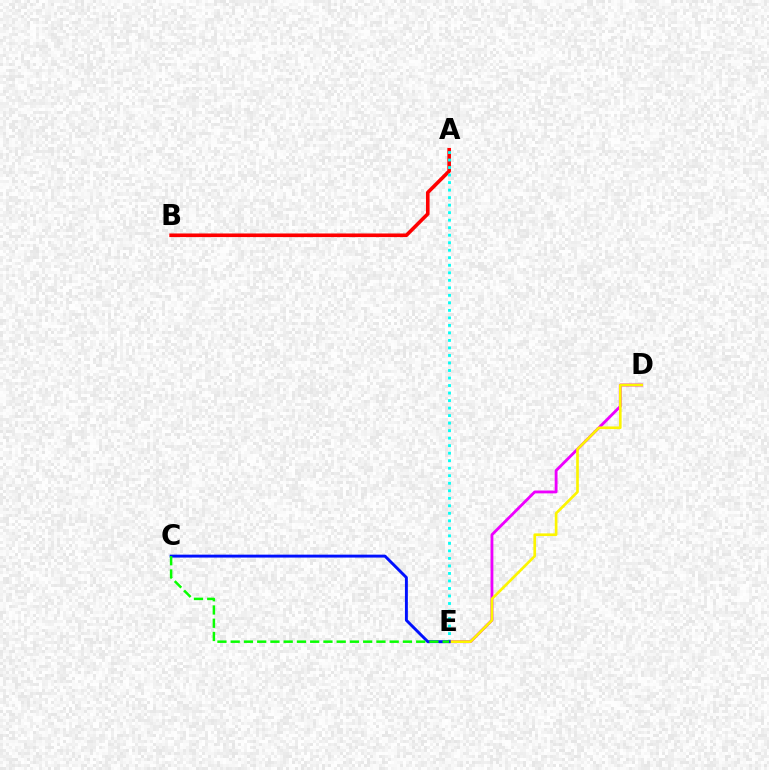{('A', 'B'): [{'color': '#ff0000', 'line_style': 'solid', 'thickness': 2.6}], ('A', 'E'): [{'color': '#00fff6', 'line_style': 'dotted', 'thickness': 2.04}], ('D', 'E'): [{'color': '#ee00ff', 'line_style': 'solid', 'thickness': 2.04}, {'color': '#fcf500', 'line_style': 'solid', 'thickness': 1.92}], ('C', 'E'): [{'color': '#0010ff', 'line_style': 'solid', 'thickness': 2.1}, {'color': '#08ff00', 'line_style': 'dashed', 'thickness': 1.8}]}